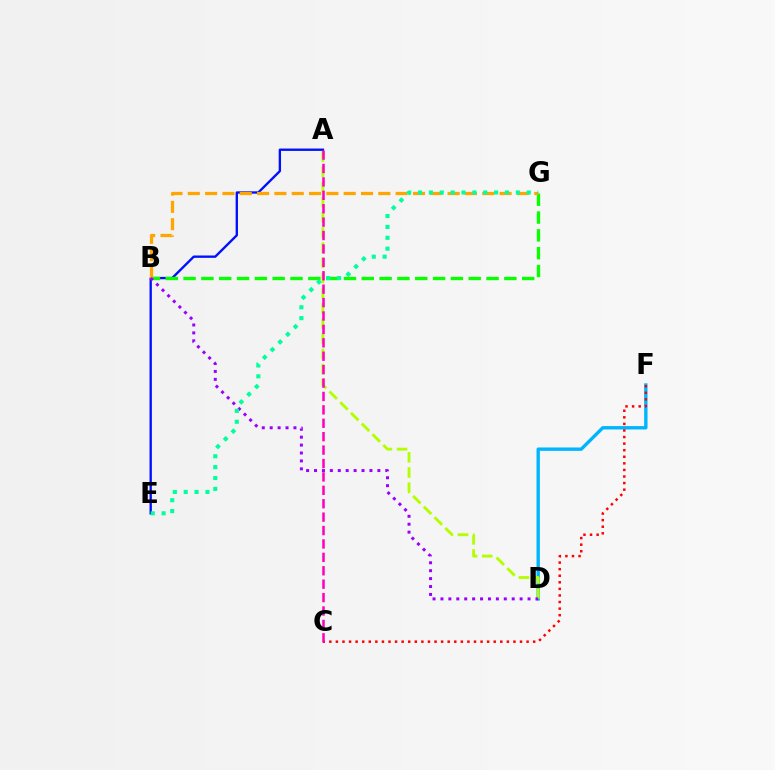{('A', 'E'): [{'color': '#0010ff', 'line_style': 'solid', 'thickness': 1.69}], ('B', 'G'): [{'color': '#08ff00', 'line_style': 'dashed', 'thickness': 2.42}, {'color': '#ffa500', 'line_style': 'dashed', 'thickness': 2.35}], ('D', 'F'): [{'color': '#00b5ff', 'line_style': 'solid', 'thickness': 2.43}], ('A', 'D'): [{'color': '#b3ff00', 'line_style': 'dashed', 'thickness': 2.06}], ('C', 'F'): [{'color': '#ff0000', 'line_style': 'dotted', 'thickness': 1.79}], ('A', 'C'): [{'color': '#ff00bd', 'line_style': 'dashed', 'thickness': 1.82}], ('B', 'D'): [{'color': '#9b00ff', 'line_style': 'dotted', 'thickness': 2.15}], ('E', 'G'): [{'color': '#00ff9d', 'line_style': 'dotted', 'thickness': 2.95}]}